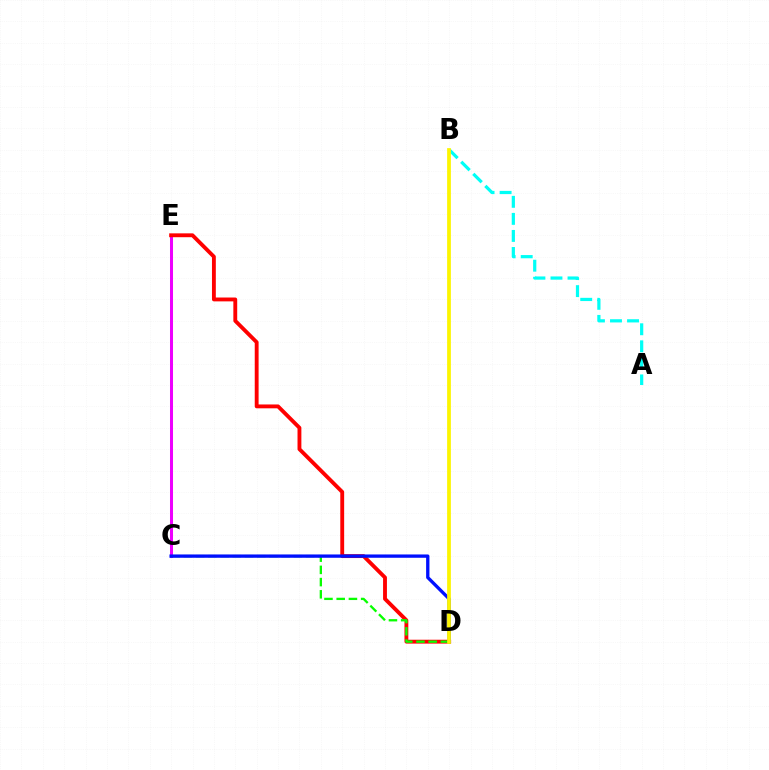{('C', 'E'): [{'color': '#ee00ff', 'line_style': 'solid', 'thickness': 2.17}], ('A', 'B'): [{'color': '#00fff6', 'line_style': 'dashed', 'thickness': 2.32}], ('D', 'E'): [{'color': '#ff0000', 'line_style': 'solid', 'thickness': 2.78}], ('C', 'D'): [{'color': '#08ff00', 'line_style': 'dashed', 'thickness': 1.66}, {'color': '#0010ff', 'line_style': 'solid', 'thickness': 2.39}], ('B', 'D'): [{'color': '#fcf500', 'line_style': 'solid', 'thickness': 2.7}]}